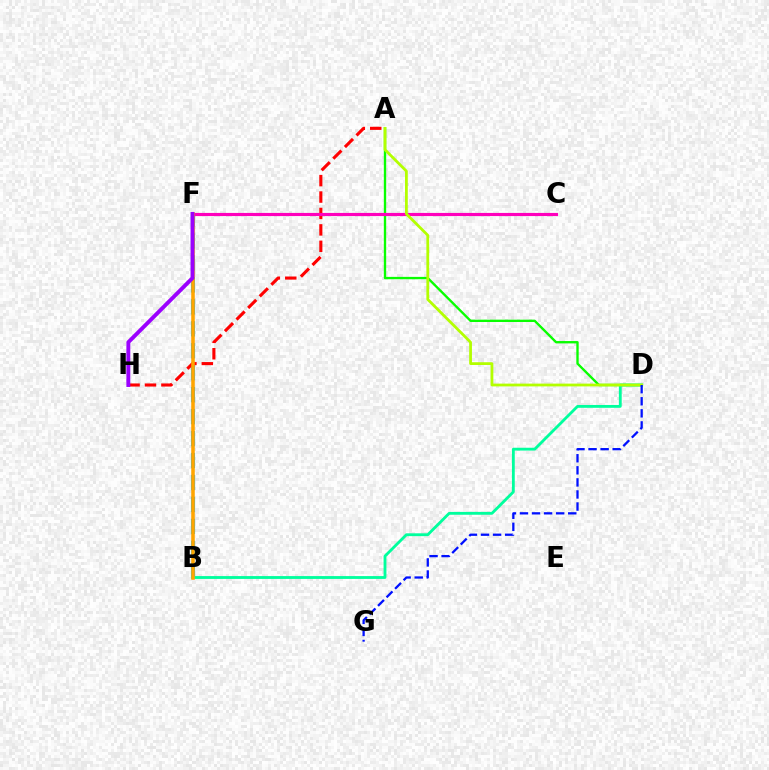{('B', 'F'): [{'color': '#00b5ff', 'line_style': 'dashed', 'thickness': 2.98}, {'color': '#ffa500', 'line_style': 'solid', 'thickness': 2.55}], ('A', 'H'): [{'color': '#ff0000', 'line_style': 'dashed', 'thickness': 2.23}], ('A', 'D'): [{'color': '#08ff00', 'line_style': 'solid', 'thickness': 1.69}, {'color': '#b3ff00', 'line_style': 'solid', 'thickness': 2.0}], ('B', 'D'): [{'color': '#00ff9d', 'line_style': 'solid', 'thickness': 2.04}], ('C', 'F'): [{'color': '#ff00bd', 'line_style': 'solid', 'thickness': 2.27}], ('F', 'H'): [{'color': '#9b00ff', 'line_style': 'solid', 'thickness': 2.81}], ('D', 'G'): [{'color': '#0010ff', 'line_style': 'dashed', 'thickness': 1.64}]}